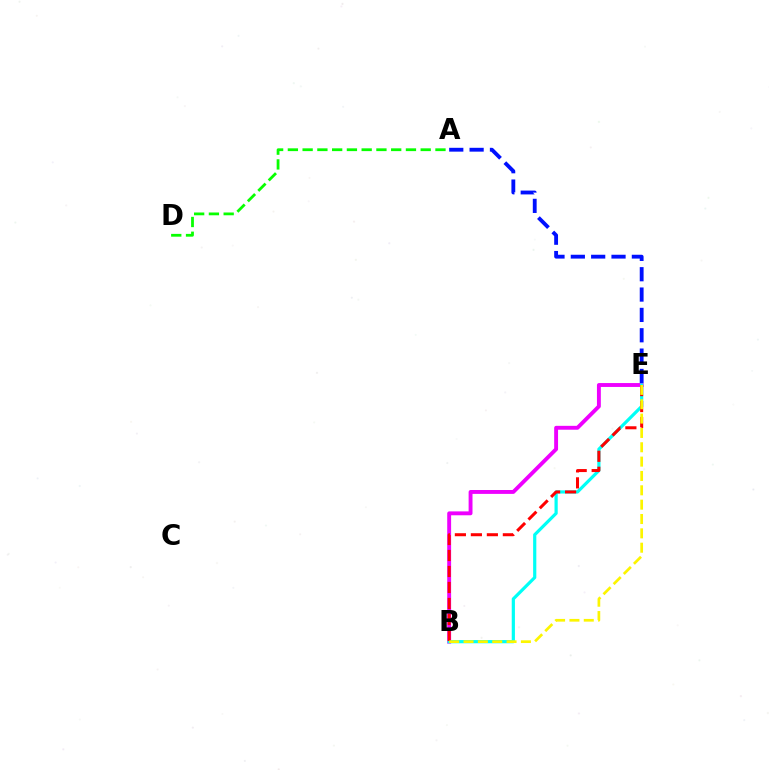{('B', 'E'): [{'color': '#ee00ff', 'line_style': 'solid', 'thickness': 2.8}, {'color': '#00fff6', 'line_style': 'solid', 'thickness': 2.3}, {'color': '#ff0000', 'line_style': 'dashed', 'thickness': 2.17}, {'color': '#fcf500', 'line_style': 'dashed', 'thickness': 1.95}], ('A', 'D'): [{'color': '#08ff00', 'line_style': 'dashed', 'thickness': 2.01}], ('A', 'E'): [{'color': '#0010ff', 'line_style': 'dashed', 'thickness': 2.76}]}